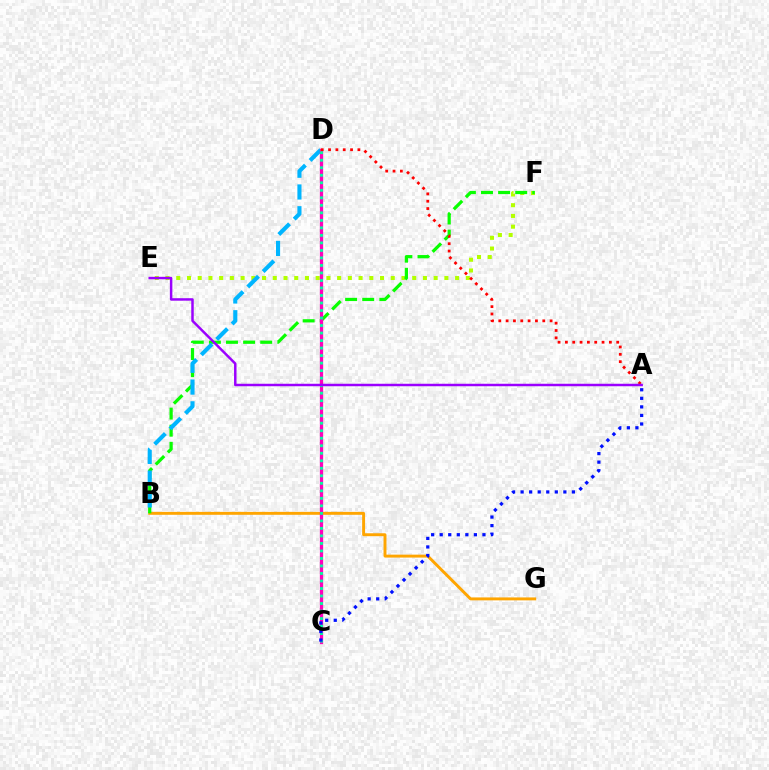{('B', 'G'): [{'color': '#ffa500', 'line_style': 'solid', 'thickness': 2.11}], ('E', 'F'): [{'color': '#b3ff00', 'line_style': 'dotted', 'thickness': 2.91}], ('B', 'F'): [{'color': '#08ff00', 'line_style': 'dashed', 'thickness': 2.32}], ('B', 'D'): [{'color': '#00b5ff', 'line_style': 'dashed', 'thickness': 2.96}], ('C', 'D'): [{'color': '#ff00bd', 'line_style': 'solid', 'thickness': 2.35}, {'color': '#00ff9d', 'line_style': 'dotted', 'thickness': 2.04}], ('A', 'D'): [{'color': '#ff0000', 'line_style': 'dotted', 'thickness': 1.99}], ('A', 'E'): [{'color': '#9b00ff', 'line_style': 'solid', 'thickness': 1.78}], ('A', 'C'): [{'color': '#0010ff', 'line_style': 'dotted', 'thickness': 2.32}]}